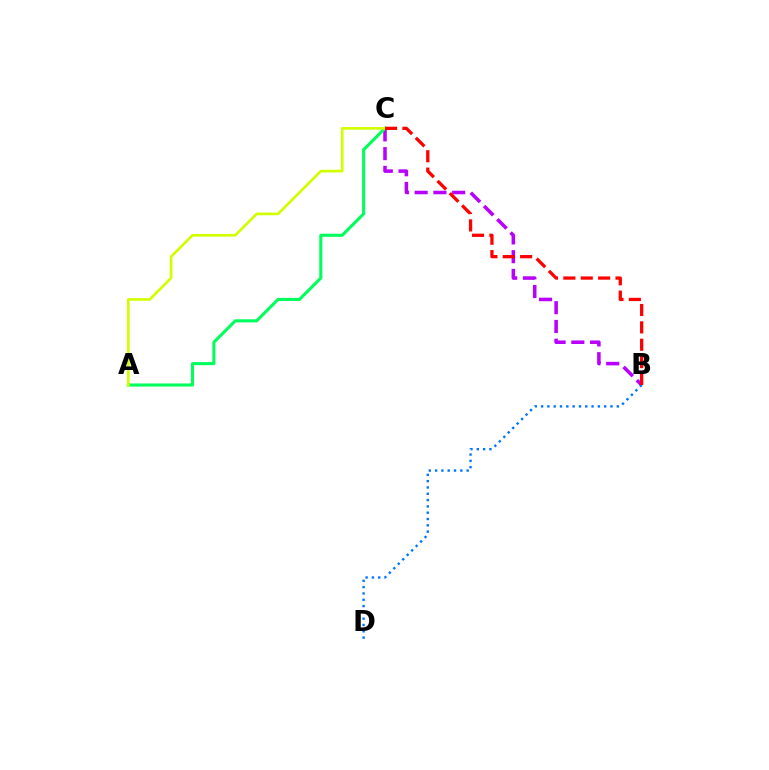{('B', 'C'): [{'color': '#b900ff', 'line_style': 'dashed', 'thickness': 2.55}, {'color': '#ff0000', 'line_style': 'dashed', 'thickness': 2.36}], ('B', 'D'): [{'color': '#0074ff', 'line_style': 'dotted', 'thickness': 1.71}], ('A', 'C'): [{'color': '#00ff5c', 'line_style': 'solid', 'thickness': 2.22}, {'color': '#d1ff00', 'line_style': 'solid', 'thickness': 1.93}]}